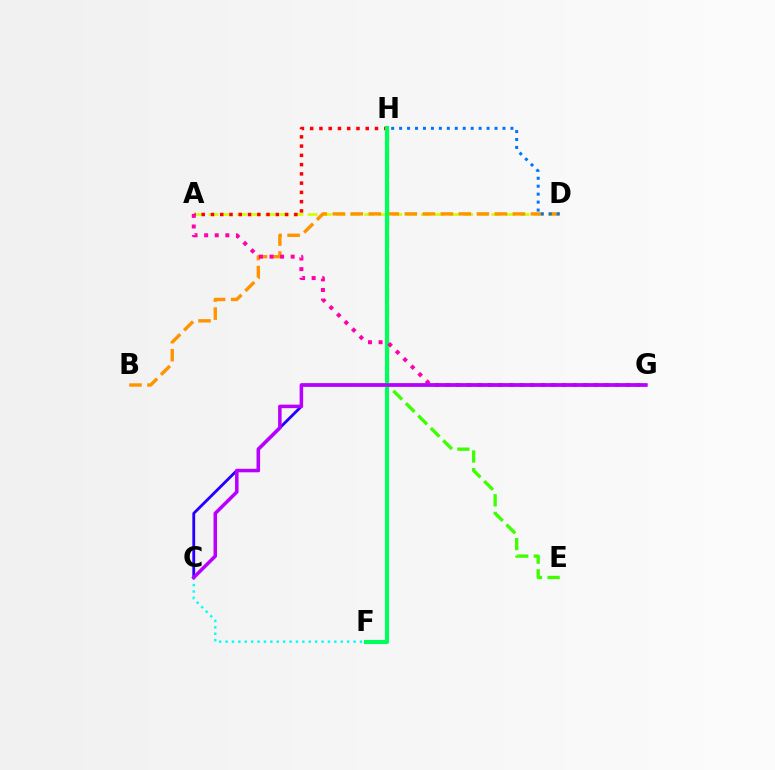{('E', 'H'): [{'color': '#3dff00', 'line_style': 'dashed', 'thickness': 2.39}], ('A', 'D'): [{'color': '#d1ff00', 'line_style': 'dashed', 'thickness': 1.92}], ('A', 'H'): [{'color': '#ff0000', 'line_style': 'dotted', 'thickness': 2.52}], ('C', 'G'): [{'color': '#2500ff', 'line_style': 'solid', 'thickness': 2.04}, {'color': '#b900ff', 'line_style': 'solid', 'thickness': 2.53}], ('B', 'D'): [{'color': '#ff9400', 'line_style': 'dashed', 'thickness': 2.45}], ('F', 'H'): [{'color': '#00ff5c', 'line_style': 'solid', 'thickness': 2.96}], ('D', 'H'): [{'color': '#0074ff', 'line_style': 'dotted', 'thickness': 2.16}], ('C', 'F'): [{'color': '#00fff6', 'line_style': 'dotted', 'thickness': 1.74}], ('A', 'G'): [{'color': '#ff00ac', 'line_style': 'dotted', 'thickness': 2.88}]}